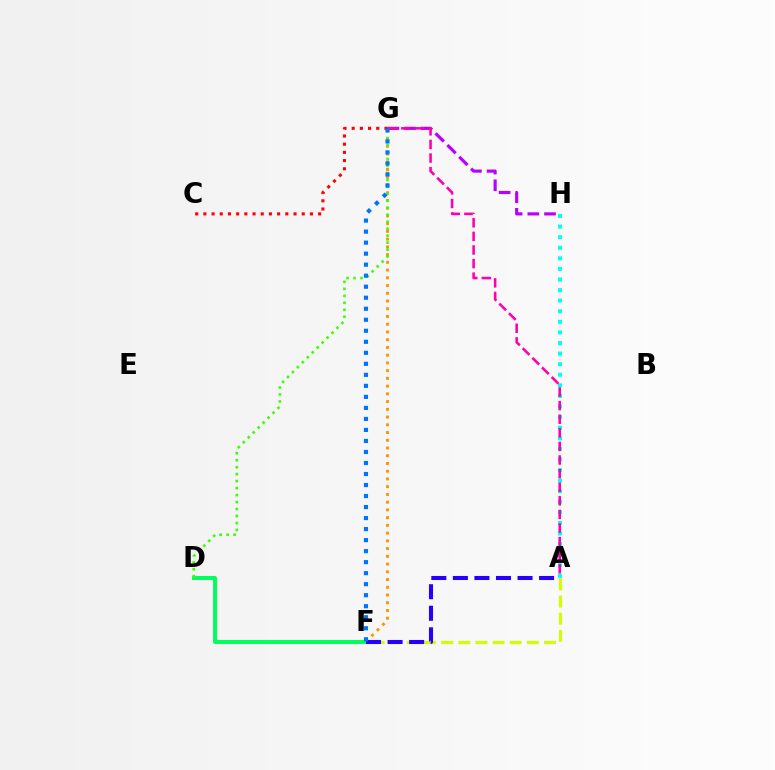{('D', 'F'): [{'color': '#00ff5c', 'line_style': 'solid', 'thickness': 2.86}], ('A', 'F'): [{'color': '#d1ff00', 'line_style': 'dashed', 'thickness': 2.33}, {'color': '#2500ff', 'line_style': 'dashed', 'thickness': 2.93}], ('A', 'H'): [{'color': '#00fff6', 'line_style': 'dotted', 'thickness': 2.88}], ('C', 'G'): [{'color': '#ff0000', 'line_style': 'dotted', 'thickness': 2.23}], ('G', 'H'): [{'color': '#b900ff', 'line_style': 'dashed', 'thickness': 2.27}], ('F', 'G'): [{'color': '#ff9400', 'line_style': 'dotted', 'thickness': 2.1}, {'color': '#0074ff', 'line_style': 'dotted', 'thickness': 2.99}], ('A', 'G'): [{'color': '#ff00ac', 'line_style': 'dashed', 'thickness': 1.85}], ('D', 'G'): [{'color': '#3dff00', 'line_style': 'dotted', 'thickness': 1.89}]}